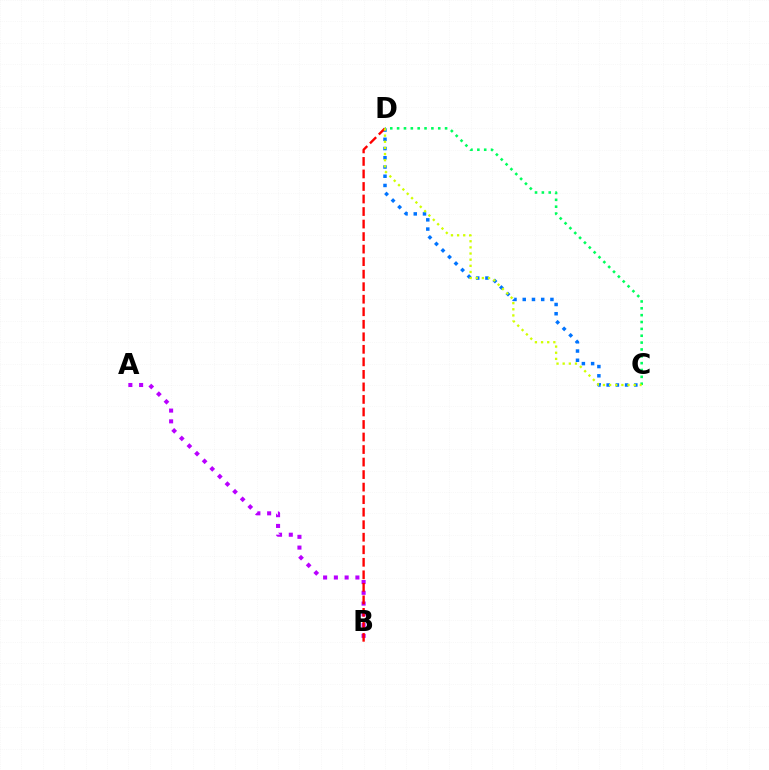{('C', 'D'): [{'color': '#0074ff', 'line_style': 'dotted', 'thickness': 2.51}, {'color': '#00ff5c', 'line_style': 'dotted', 'thickness': 1.86}, {'color': '#d1ff00', 'line_style': 'dotted', 'thickness': 1.67}], ('A', 'B'): [{'color': '#b900ff', 'line_style': 'dotted', 'thickness': 2.92}], ('B', 'D'): [{'color': '#ff0000', 'line_style': 'dashed', 'thickness': 1.7}]}